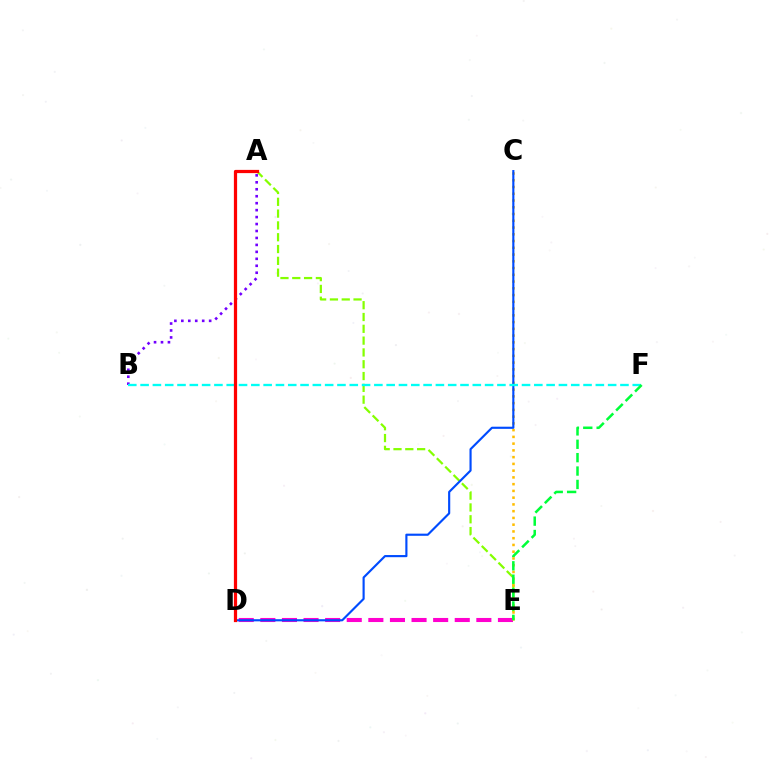{('A', 'E'): [{'color': '#84ff00', 'line_style': 'dashed', 'thickness': 1.6}], ('D', 'E'): [{'color': '#ff00cf', 'line_style': 'dashed', 'thickness': 2.93}], ('A', 'B'): [{'color': '#7200ff', 'line_style': 'dotted', 'thickness': 1.89}], ('C', 'E'): [{'color': '#ffbd00', 'line_style': 'dotted', 'thickness': 1.83}], ('C', 'D'): [{'color': '#004bff', 'line_style': 'solid', 'thickness': 1.55}], ('B', 'F'): [{'color': '#00fff6', 'line_style': 'dashed', 'thickness': 1.67}], ('A', 'D'): [{'color': '#ff0000', 'line_style': 'solid', 'thickness': 2.32}], ('E', 'F'): [{'color': '#00ff39', 'line_style': 'dashed', 'thickness': 1.82}]}